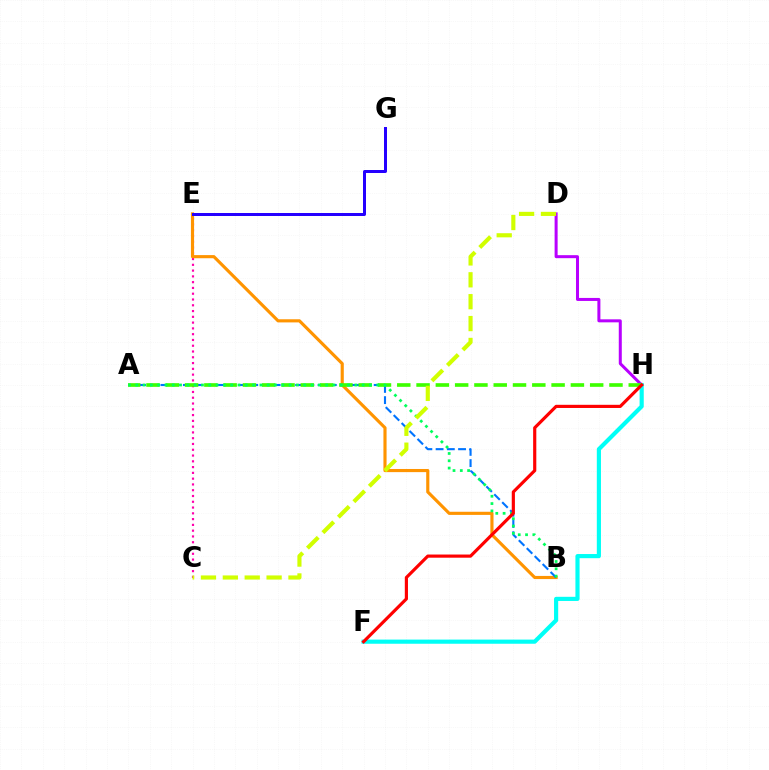{('C', 'E'): [{'color': '#ff00ac', 'line_style': 'dotted', 'thickness': 1.57}], ('B', 'E'): [{'color': '#ff9400', 'line_style': 'solid', 'thickness': 2.26}], ('D', 'H'): [{'color': '#b900ff', 'line_style': 'solid', 'thickness': 2.17}], ('A', 'B'): [{'color': '#0074ff', 'line_style': 'dashed', 'thickness': 1.52}, {'color': '#00ff5c', 'line_style': 'dotted', 'thickness': 1.98}], ('F', 'H'): [{'color': '#00fff6', 'line_style': 'solid', 'thickness': 2.99}, {'color': '#ff0000', 'line_style': 'solid', 'thickness': 2.28}], ('A', 'H'): [{'color': '#3dff00', 'line_style': 'dashed', 'thickness': 2.62}], ('E', 'G'): [{'color': '#2500ff', 'line_style': 'solid', 'thickness': 2.15}], ('C', 'D'): [{'color': '#d1ff00', 'line_style': 'dashed', 'thickness': 2.97}]}